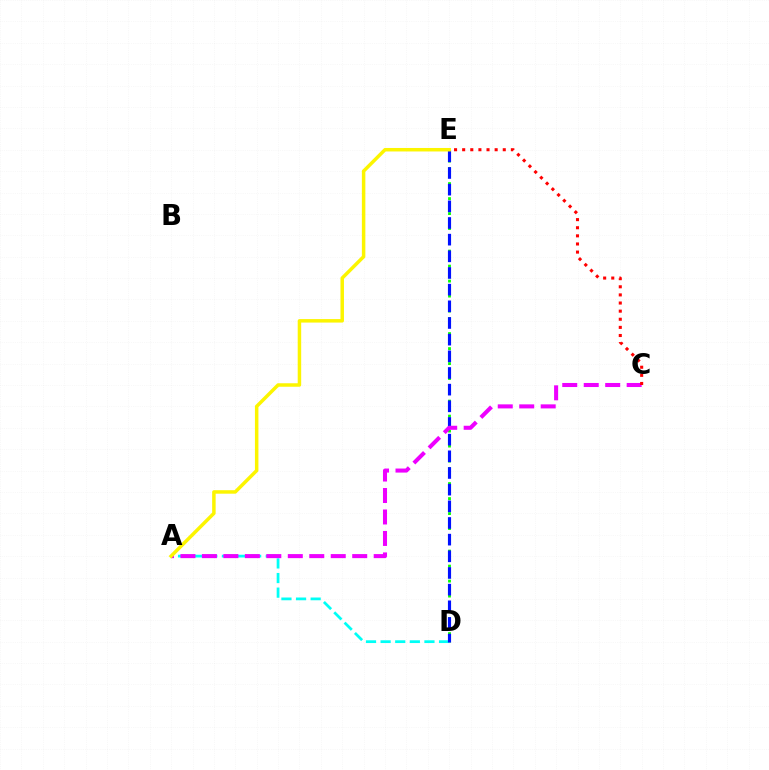{('D', 'E'): [{'color': '#08ff00', 'line_style': 'dotted', 'thickness': 2.04}, {'color': '#0010ff', 'line_style': 'dashed', 'thickness': 2.26}], ('A', 'D'): [{'color': '#00fff6', 'line_style': 'dashed', 'thickness': 1.99}], ('A', 'C'): [{'color': '#ee00ff', 'line_style': 'dashed', 'thickness': 2.92}], ('A', 'E'): [{'color': '#fcf500', 'line_style': 'solid', 'thickness': 2.51}], ('C', 'E'): [{'color': '#ff0000', 'line_style': 'dotted', 'thickness': 2.21}]}